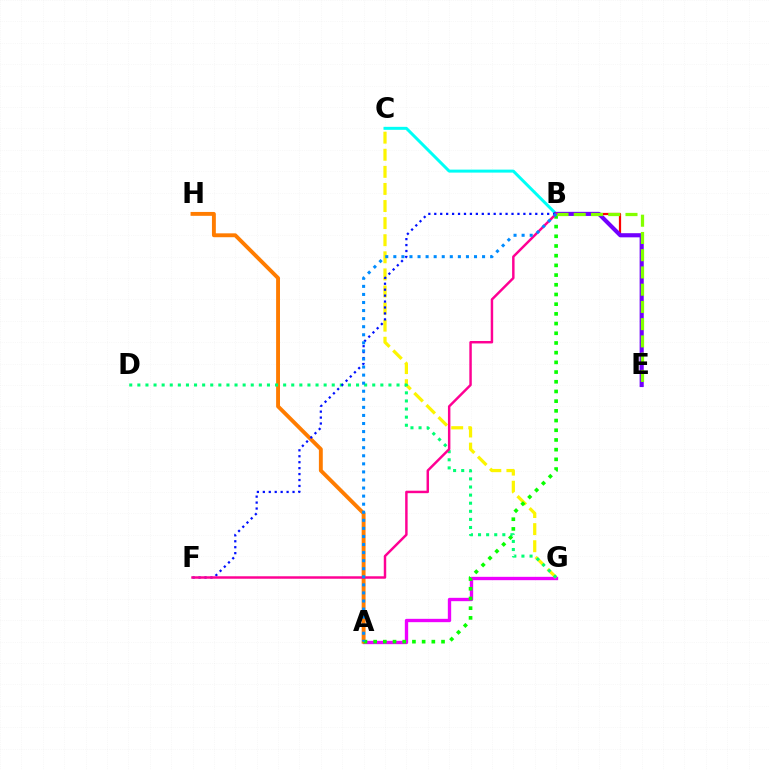{('B', 'C'): [{'color': '#00fff6', 'line_style': 'solid', 'thickness': 2.15}], ('A', 'G'): [{'color': '#ee00ff', 'line_style': 'solid', 'thickness': 2.41}], ('B', 'E'): [{'color': '#ff0000', 'line_style': 'solid', 'thickness': 1.6}, {'color': '#7200ff', 'line_style': 'solid', 'thickness': 2.96}, {'color': '#84ff00', 'line_style': 'dashed', 'thickness': 2.34}], ('C', 'G'): [{'color': '#fcf500', 'line_style': 'dashed', 'thickness': 2.32}], ('A', 'H'): [{'color': '#ff7c00', 'line_style': 'solid', 'thickness': 2.8}], ('A', 'B'): [{'color': '#08ff00', 'line_style': 'dotted', 'thickness': 2.64}, {'color': '#008cff', 'line_style': 'dotted', 'thickness': 2.19}], ('D', 'G'): [{'color': '#00ff74', 'line_style': 'dotted', 'thickness': 2.2}], ('B', 'F'): [{'color': '#0010ff', 'line_style': 'dotted', 'thickness': 1.61}, {'color': '#ff0094', 'line_style': 'solid', 'thickness': 1.77}]}